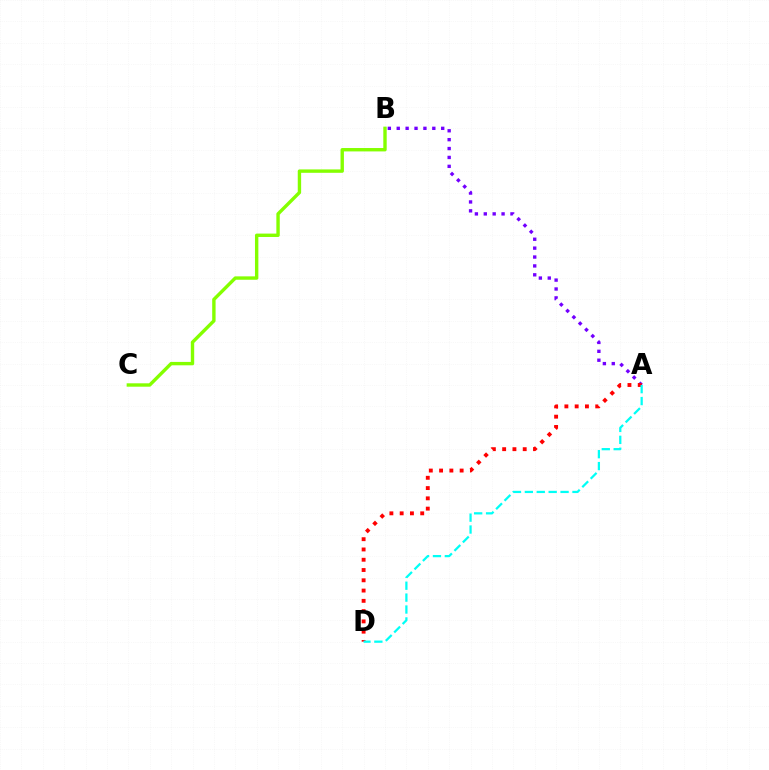{('A', 'B'): [{'color': '#7200ff', 'line_style': 'dotted', 'thickness': 2.42}], ('A', 'D'): [{'color': '#ff0000', 'line_style': 'dotted', 'thickness': 2.79}, {'color': '#00fff6', 'line_style': 'dashed', 'thickness': 1.62}], ('B', 'C'): [{'color': '#84ff00', 'line_style': 'solid', 'thickness': 2.44}]}